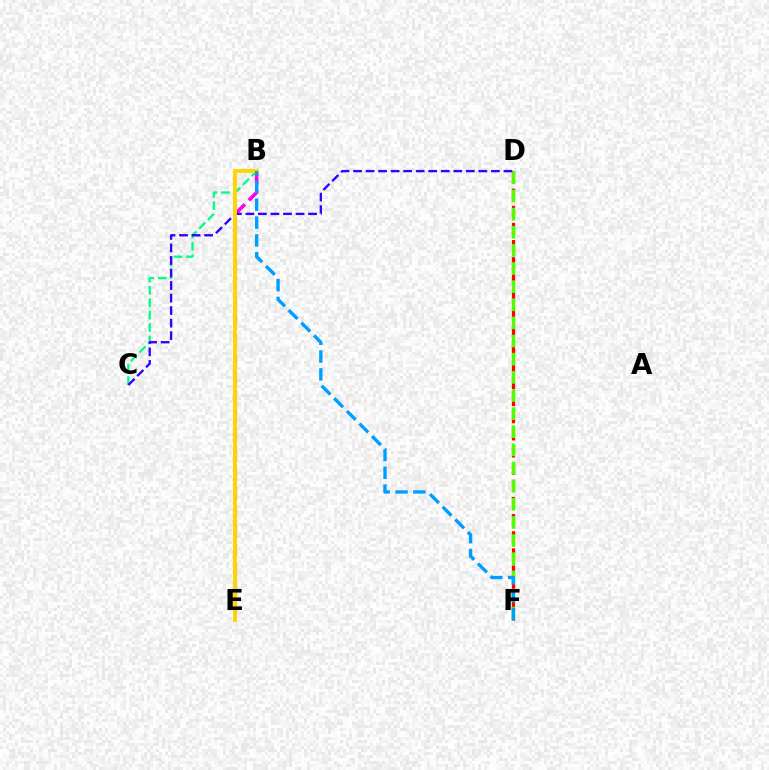{('D', 'F'): [{'color': '#ff0000', 'line_style': 'dashed', 'thickness': 2.33}, {'color': '#4fff00', 'line_style': 'dashed', 'thickness': 2.46}], ('B', 'C'): [{'color': '#00ff86', 'line_style': 'dashed', 'thickness': 1.68}], ('B', 'E'): [{'color': '#ff00ed', 'line_style': 'dashed', 'thickness': 2.59}, {'color': '#ffd500', 'line_style': 'solid', 'thickness': 2.82}], ('C', 'D'): [{'color': '#3700ff', 'line_style': 'dashed', 'thickness': 1.7}], ('B', 'F'): [{'color': '#009eff', 'line_style': 'dashed', 'thickness': 2.42}]}